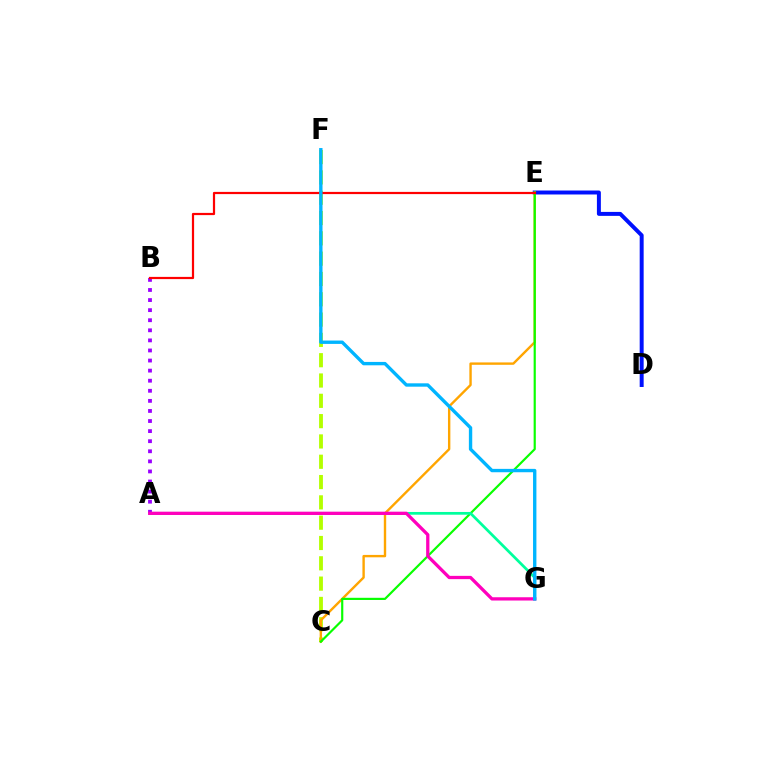{('D', 'E'): [{'color': '#0010ff', 'line_style': 'solid', 'thickness': 2.85}], ('C', 'F'): [{'color': '#b3ff00', 'line_style': 'dashed', 'thickness': 2.76}], ('C', 'E'): [{'color': '#ffa500', 'line_style': 'solid', 'thickness': 1.72}, {'color': '#08ff00', 'line_style': 'solid', 'thickness': 1.57}], ('A', 'G'): [{'color': '#00ff9d', 'line_style': 'solid', 'thickness': 1.97}, {'color': '#ff00bd', 'line_style': 'solid', 'thickness': 2.36}], ('A', 'B'): [{'color': '#9b00ff', 'line_style': 'dotted', 'thickness': 2.74}], ('B', 'E'): [{'color': '#ff0000', 'line_style': 'solid', 'thickness': 1.59}], ('F', 'G'): [{'color': '#00b5ff', 'line_style': 'solid', 'thickness': 2.42}]}